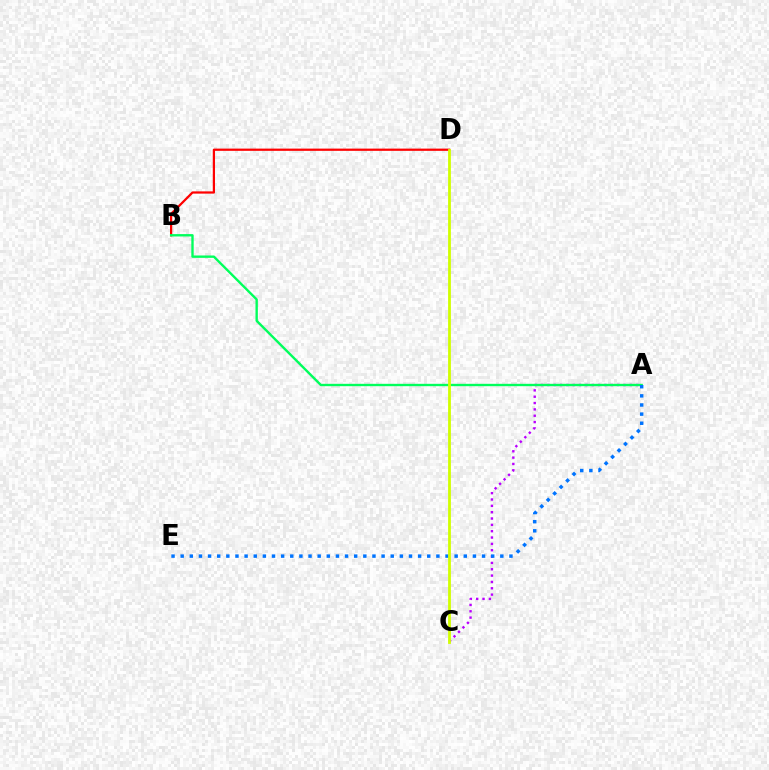{('A', 'C'): [{'color': '#b900ff', 'line_style': 'dotted', 'thickness': 1.72}], ('B', 'D'): [{'color': '#ff0000', 'line_style': 'solid', 'thickness': 1.61}], ('A', 'B'): [{'color': '#00ff5c', 'line_style': 'solid', 'thickness': 1.71}], ('A', 'E'): [{'color': '#0074ff', 'line_style': 'dotted', 'thickness': 2.48}], ('C', 'D'): [{'color': '#d1ff00', 'line_style': 'solid', 'thickness': 2.02}]}